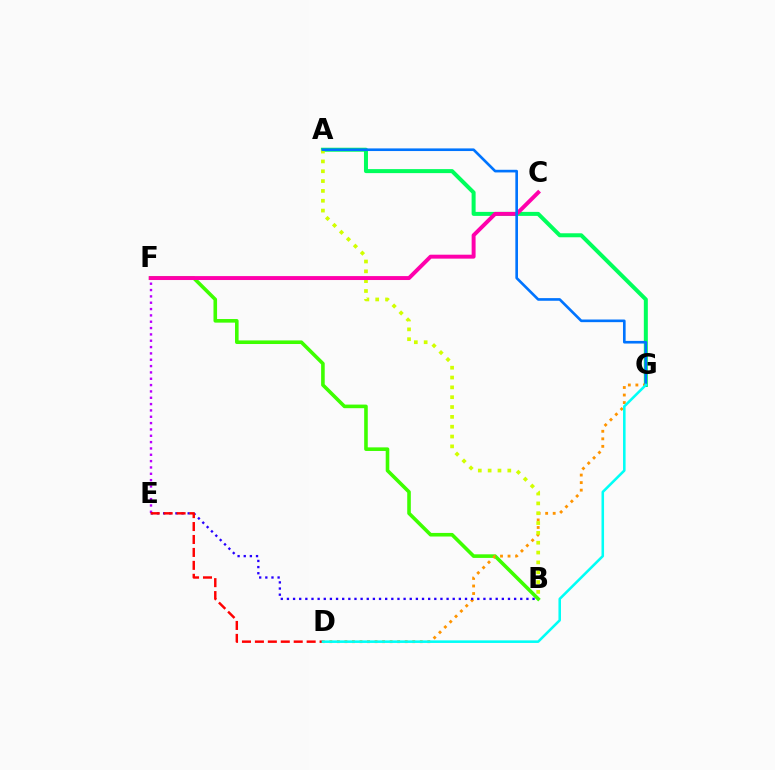{('E', 'F'): [{'color': '#b900ff', 'line_style': 'dotted', 'thickness': 1.72}], ('B', 'F'): [{'color': '#3dff00', 'line_style': 'solid', 'thickness': 2.59}], ('A', 'G'): [{'color': '#00ff5c', 'line_style': 'solid', 'thickness': 2.88}, {'color': '#0074ff', 'line_style': 'solid', 'thickness': 1.9}], ('D', 'G'): [{'color': '#ff9400', 'line_style': 'dotted', 'thickness': 2.05}, {'color': '#00fff6', 'line_style': 'solid', 'thickness': 1.84}], ('A', 'B'): [{'color': '#d1ff00', 'line_style': 'dotted', 'thickness': 2.67}], ('C', 'F'): [{'color': '#ff00ac', 'line_style': 'solid', 'thickness': 2.84}], ('B', 'E'): [{'color': '#2500ff', 'line_style': 'dotted', 'thickness': 1.67}], ('D', 'E'): [{'color': '#ff0000', 'line_style': 'dashed', 'thickness': 1.76}]}